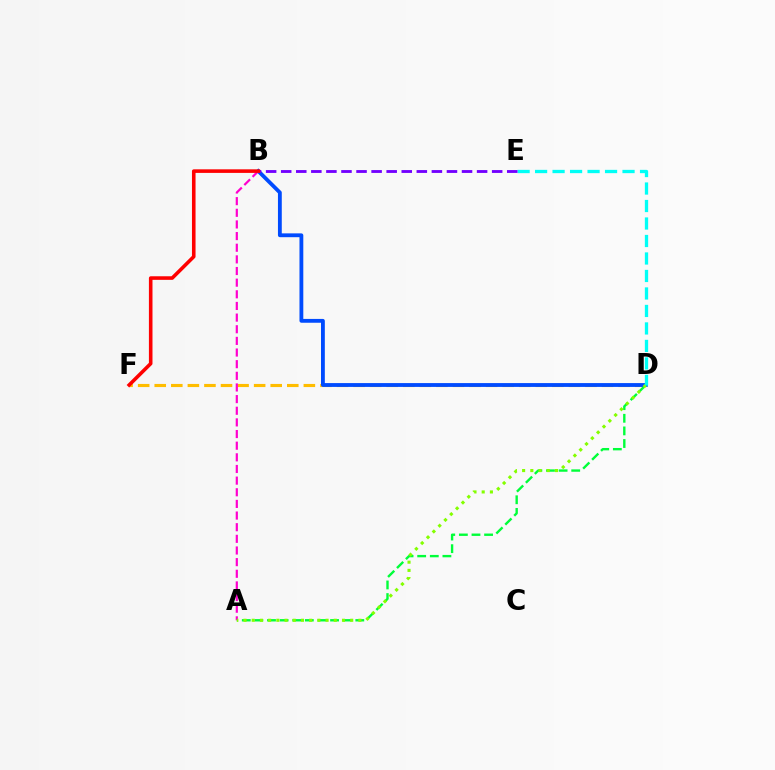{('D', 'F'): [{'color': '#ffbd00', 'line_style': 'dashed', 'thickness': 2.25}], ('A', 'D'): [{'color': '#00ff39', 'line_style': 'dashed', 'thickness': 1.71}, {'color': '#84ff00', 'line_style': 'dotted', 'thickness': 2.23}], ('A', 'B'): [{'color': '#ff00cf', 'line_style': 'dashed', 'thickness': 1.58}], ('B', 'D'): [{'color': '#004bff', 'line_style': 'solid', 'thickness': 2.75}], ('D', 'E'): [{'color': '#00fff6', 'line_style': 'dashed', 'thickness': 2.38}], ('B', 'E'): [{'color': '#7200ff', 'line_style': 'dashed', 'thickness': 2.05}], ('B', 'F'): [{'color': '#ff0000', 'line_style': 'solid', 'thickness': 2.58}]}